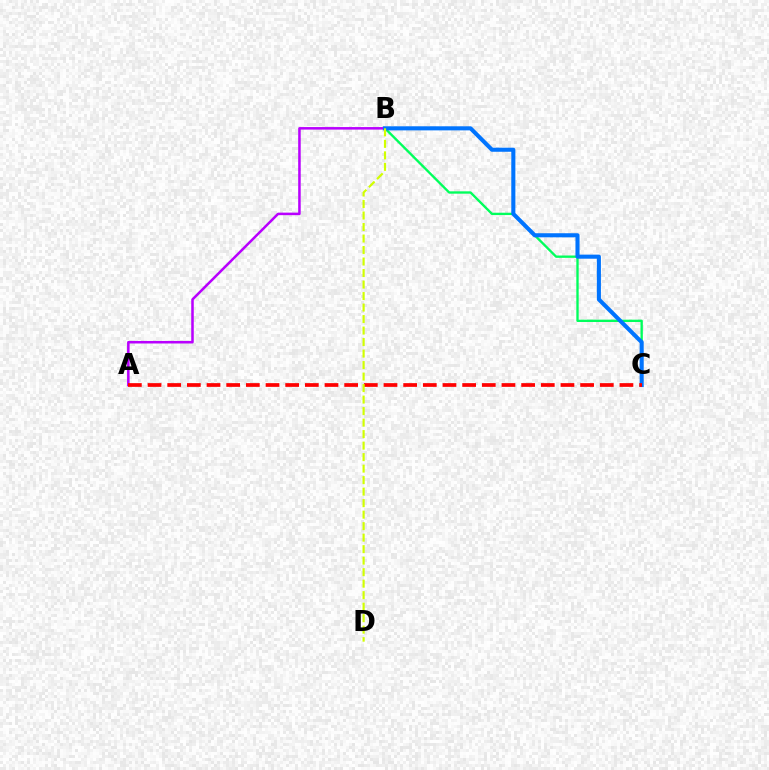{('A', 'B'): [{'color': '#b900ff', 'line_style': 'solid', 'thickness': 1.82}], ('B', 'C'): [{'color': '#00ff5c', 'line_style': 'solid', 'thickness': 1.69}, {'color': '#0074ff', 'line_style': 'solid', 'thickness': 2.94}], ('A', 'C'): [{'color': '#ff0000', 'line_style': 'dashed', 'thickness': 2.67}], ('B', 'D'): [{'color': '#d1ff00', 'line_style': 'dashed', 'thickness': 1.56}]}